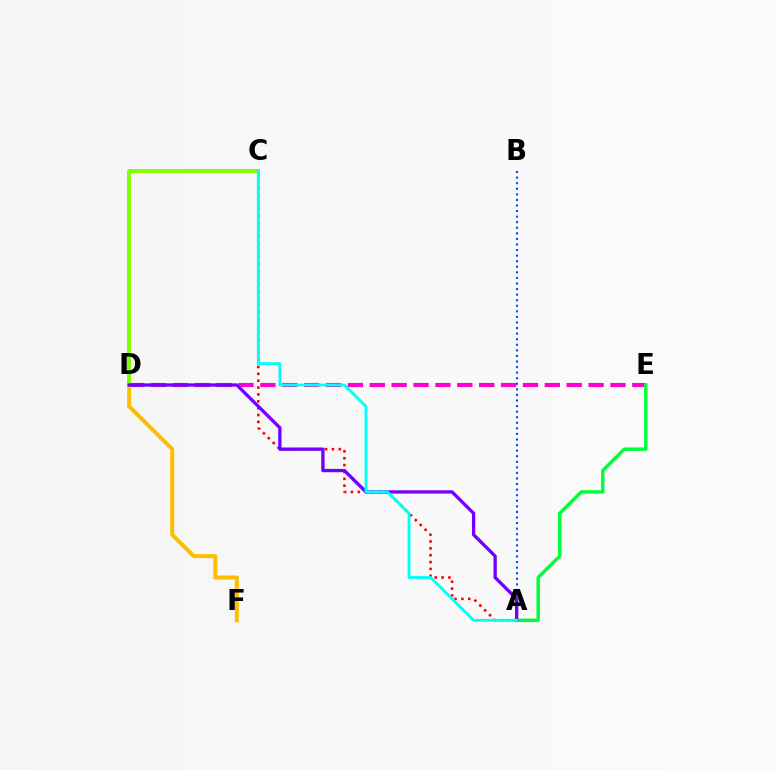{('A', 'B'): [{'color': '#004bff', 'line_style': 'dotted', 'thickness': 1.51}], ('D', 'F'): [{'color': '#ffbd00', 'line_style': 'solid', 'thickness': 2.88}], ('A', 'C'): [{'color': '#ff0000', 'line_style': 'dotted', 'thickness': 1.87}, {'color': '#00fff6', 'line_style': 'solid', 'thickness': 2.05}], ('D', 'E'): [{'color': '#ff00cf', 'line_style': 'dashed', 'thickness': 2.97}], ('C', 'D'): [{'color': '#84ff00', 'line_style': 'solid', 'thickness': 2.87}], ('A', 'E'): [{'color': '#00ff39', 'line_style': 'solid', 'thickness': 2.49}], ('A', 'D'): [{'color': '#7200ff', 'line_style': 'solid', 'thickness': 2.39}]}